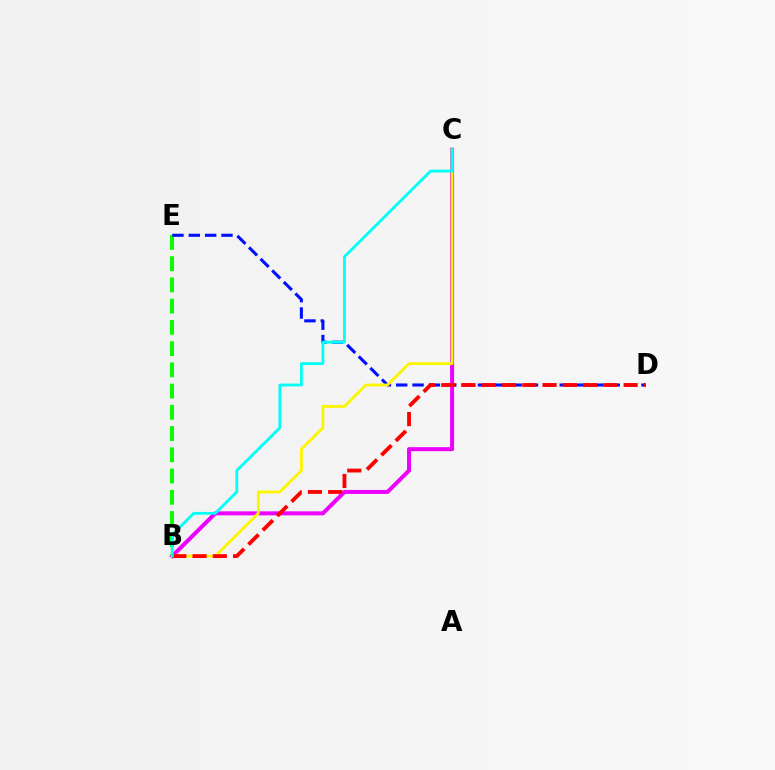{('B', 'E'): [{'color': '#08ff00', 'line_style': 'dashed', 'thickness': 2.89}], ('D', 'E'): [{'color': '#0010ff', 'line_style': 'dashed', 'thickness': 2.22}], ('B', 'C'): [{'color': '#ee00ff', 'line_style': 'solid', 'thickness': 2.88}, {'color': '#fcf500', 'line_style': 'solid', 'thickness': 2.05}, {'color': '#00fff6', 'line_style': 'solid', 'thickness': 2.02}], ('B', 'D'): [{'color': '#ff0000', 'line_style': 'dashed', 'thickness': 2.75}]}